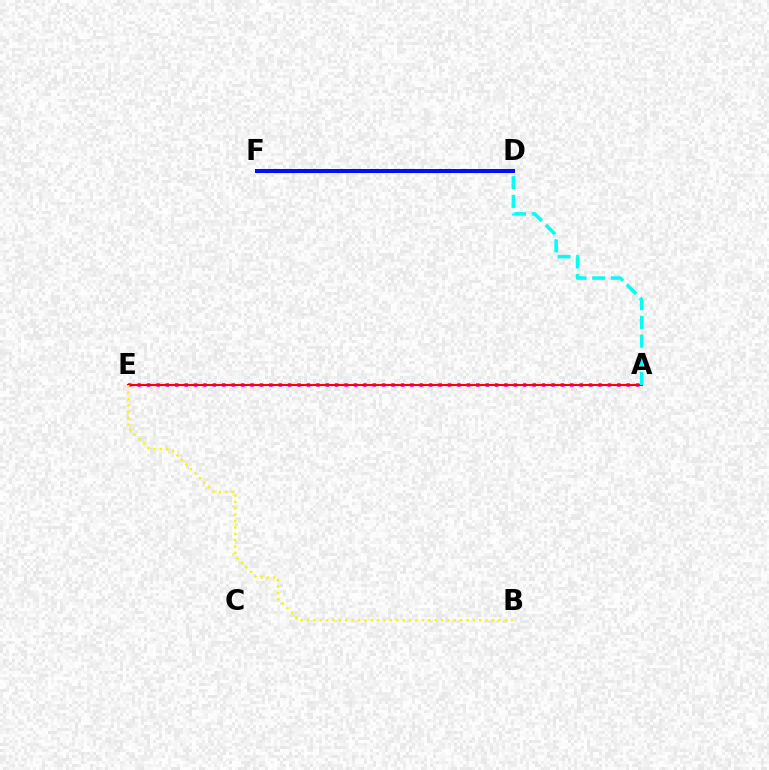{('D', 'F'): [{'color': '#08ff00', 'line_style': 'solid', 'thickness': 2.3}, {'color': '#0010ff', 'line_style': 'solid', 'thickness': 2.89}], ('A', 'E'): [{'color': '#ee00ff', 'line_style': 'dotted', 'thickness': 2.56}, {'color': '#ff0000', 'line_style': 'solid', 'thickness': 1.51}], ('A', 'D'): [{'color': '#00fff6', 'line_style': 'dashed', 'thickness': 2.54}], ('B', 'E'): [{'color': '#fcf500', 'line_style': 'dotted', 'thickness': 1.73}]}